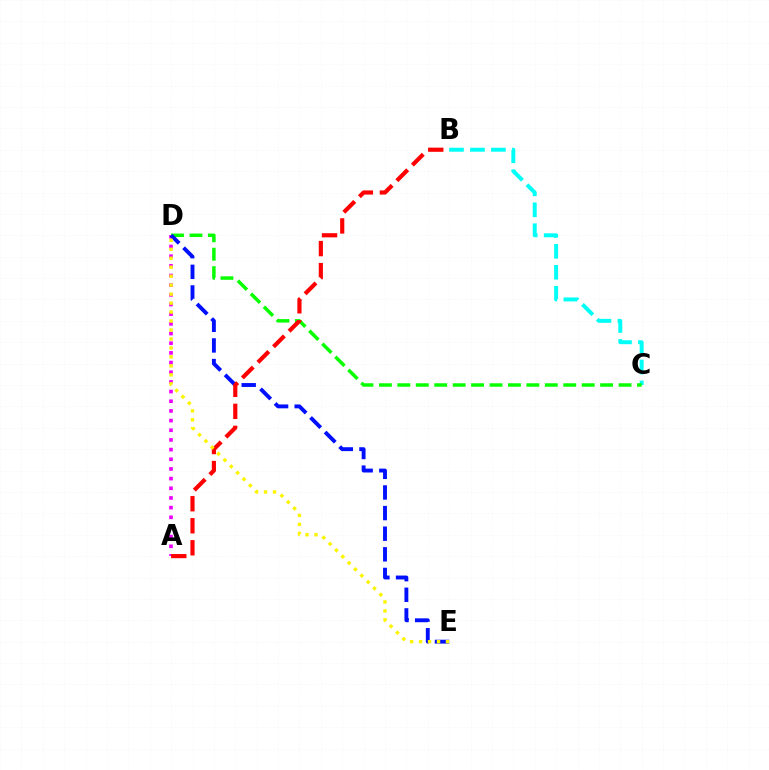{('B', 'C'): [{'color': '#00fff6', 'line_style': 'dashed', 'thickness': 2.85}], ('C', 'D'): [{'color': '#08ff00', 'line_style': 'dashed', 'thickness': 2.5}], ('A', 'D'): [{'color': '#ee00ff', 'line_style': 'dotted', 'thickness': 2.63}], ('D', 'E'): [{'color': '#0010ff', 'line_style': 'dashed', 'thickness': 2.8}, {'color': '#fcf500', 'line_style': 'dotted', 'thickness': 2.44}], ('A', 'B'): [{'color': '#ff0000', 'line_style': 'dashed', 'thickness': 2.99}]}